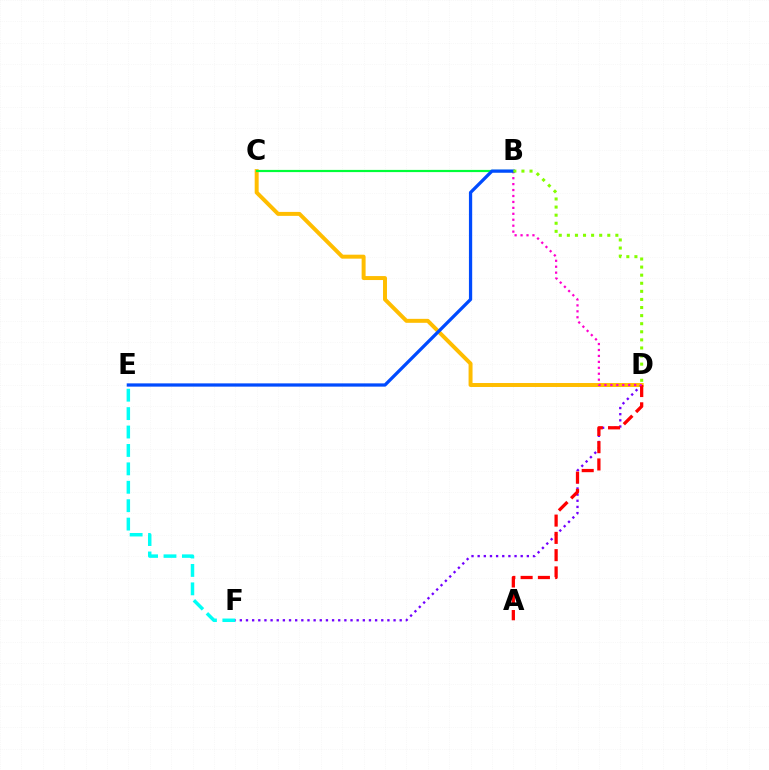{('C', 'D'): [{'color': '#ffbd00', 'line_style': 'solid', 'thickness': 2.86}], ('B', 'C'): [{'color': '#00ff39', 'line_style': 'solid', 'thickness': 1.58}], ('E', 'F'): [{'color': '#00fff6', 'line_style': 'dashed', 'thickness': 2.5}], ('D', 'F'): [{'color': '#7200ff', 'line_style': 'dotted', 'thickness': 1.67}], ('A', 'D'): [{'color': '#ff0000', 'line_style': 'dashed', 'thickness': 2.35}], ('B', 'D'): [{'color': '#ff00cf', 'line_style': 'dotted', 'thickness': 1.61}, {'color': '#84ff00', 'line_style': 'dotted', 'thickness': 2.2}], ('B', 'E'): [{'color': '#004bff', 'line_style': 'solid', 'thickness': 2.34}]}